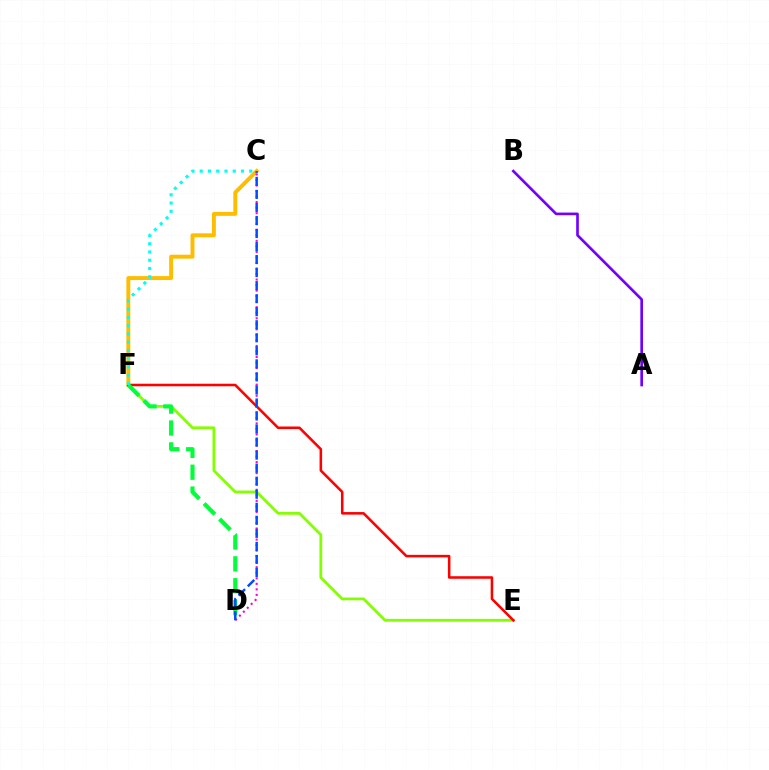{('C', 'F'): [{'color': '#ffbd00', 'line_style': 'solid', 'thickness': 2.83}, {'color': '#00fff6', 'line_style': 'dotted', 'thickness': 2.24}], ('E', 'F'): [{'color': '#84ff00', 'line_style': 'solid', 'thickness': 2.0}, {'color': '#ff0000', 'line_style': 'solid', 'thickness': 1.84}], ('D', 'F'): [{'color': '#00ff39', 'line_style': 'dashed', 'thickness': 2.97}], ('A', 'B'): [{'color': '#7200ff', 'line_style': 'solid', 'thickness': 1.91}], ('C', 'D'): [{'color': '#ff00cf', 'line_style': 'dotted', 'thickness': 1.5}, {'color': '#004bff', 'line_style': 'dashed', 'thickness': 1.77}]}